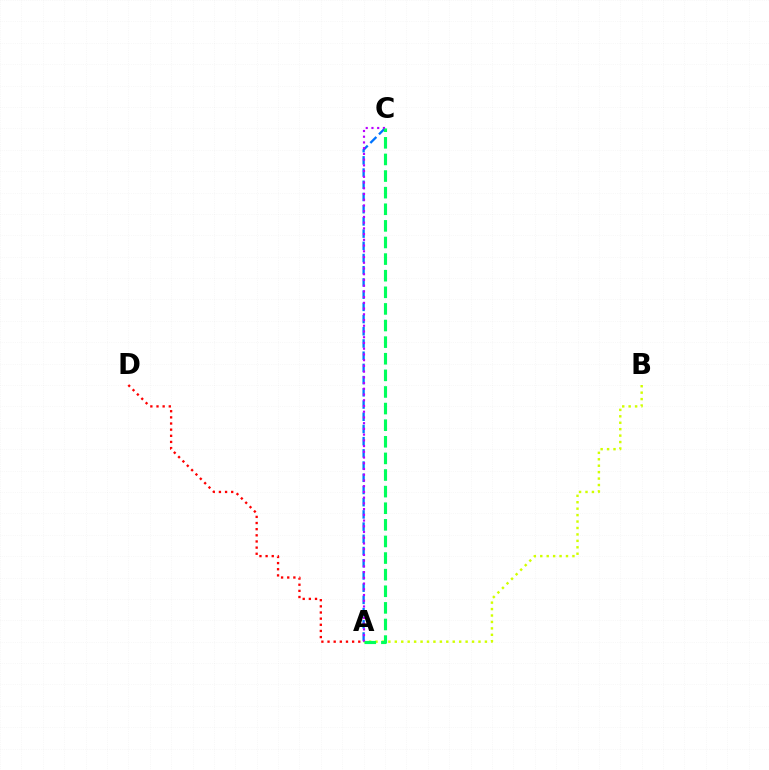{('A', 'C'): [{'color': '#0074ff', 'line_style': 'dashed', 'thickness': 1.66}, {'color': '#b900ff', 'line_style': 'dotted', 'thickness': 1.56}, {'color': '#00ff5c', 'line_style': 'dashed', 'thickness': 2.26}], ('A', 'B'): [{'color': '#d1ff00', 'line_style': 'dotted', 'thickness': 1.75}], ('A', 'D'): [{'color': '#ff0000', 'line_style': 'dotted', 'thickness': 1.67}]}